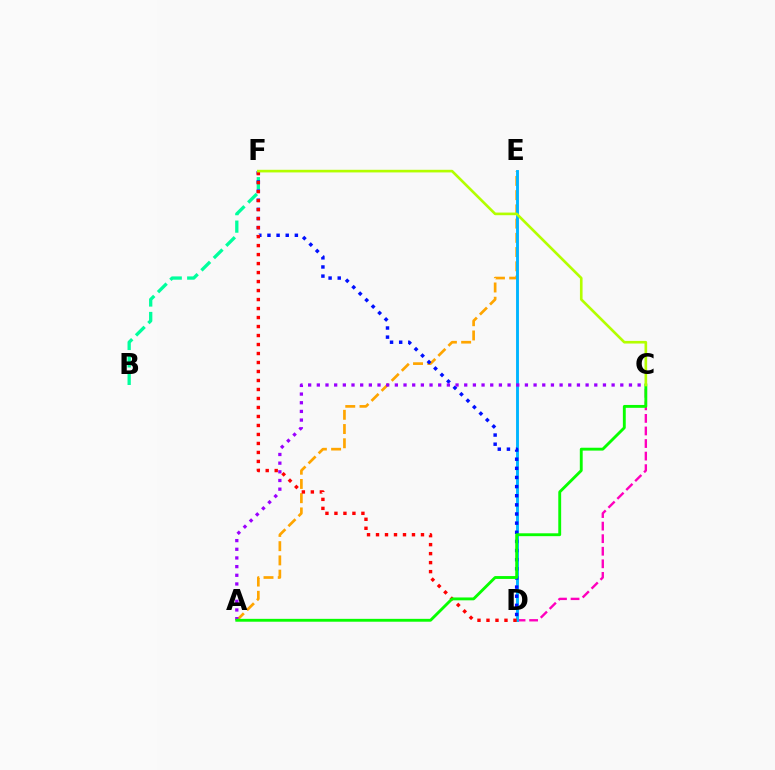{('B', 'F'): [{'color': '#00ff9d', 'line_style': 'dashed', 'thickness': 2.37}], ('C', 'D'): [{'color': '#ff00bd', 'line_style': 'dashed', 'thickness': 1.71}], ('A', 'E'): [{'color': '#ffa500', 'line_style': 'dashed', 'thickness': 1.93}], ('D', 'E'): [{'color': '#00b5ff', 'line_style': 'solid', 'thickness': 2.08}], ('D', 'F'): [{'color': '#0010ff', 'line_style': 'dotted', 'thickness': 2.48}, {'color': '#ff0000', 'line_style': 'dotted', 'thickness': 2.44}], ('A', 'C'): [{'color': '#9b00ff', 'line_style': 'dotted', 'thickness': 2.36}, {'color': '#08ff00', 'line_style': 'solid', 'thickness': 2.06}], ('C', 'F'): [{'color': '#b3ff00', 'line_style': 'solid', 'thickness': 1.9}]}